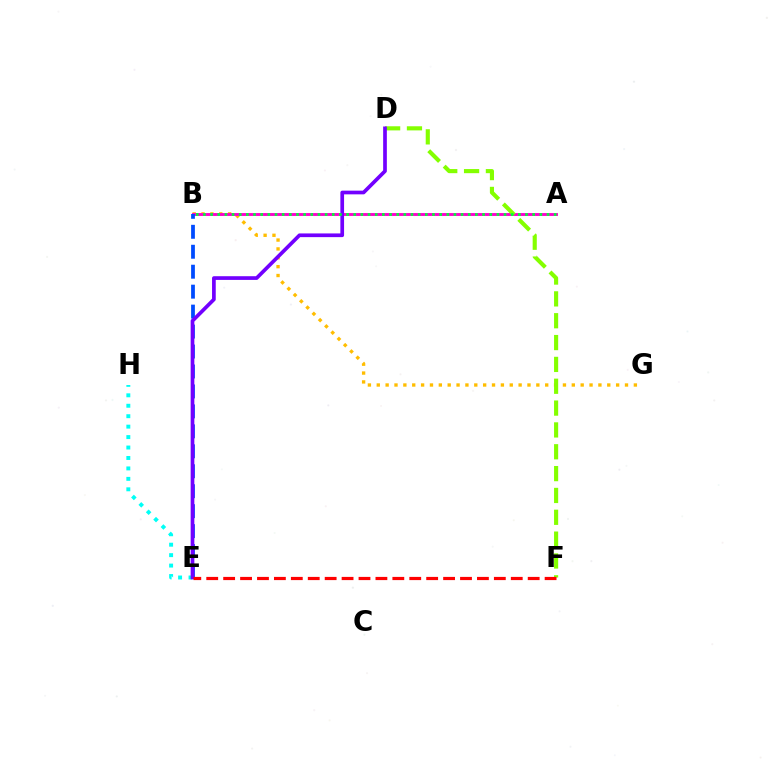{('B', 'G'): [{'color': '#ffbd00', 'line_style': 'dotted', 'thickness': 2.41}], ('A', 'B'): [{'color': '#ff00cf', 'line_style': 'solid', 'thickness': 2.09}, {'color': '#00ff39', 'line_style': 'dotted', 'thickness': 1.94}], ('D', 'F'): [{'color': '#84ff00', 'line_style': 'dashed', 'thickness': 2.97}], ('B', 'E'): [{'color': '#004bff', 'line_style': 'dashed', 'thickness': 2.71}], ('E', 'H'): [{'color': '#00fff6', 'line_style': 'dotted', 'thickness': 2.84}], ('D', 'E'): [{'color': '#7200ff', 'line_style': 'solid', 'thickness': 2.66}], ('E', 'F'): [{'color': '#ff0000', 'line_style': 'dashed', 'thickness': 2.3}]}